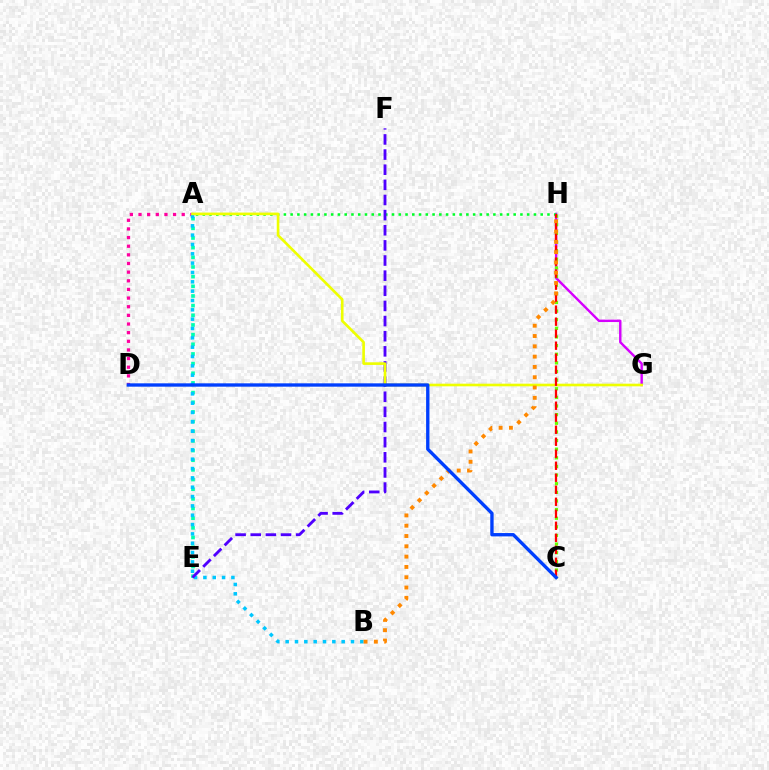{('A', 'E'): [{'color': '#00ffaf', 'line_style': 'dotted', 'thickness': 2.63}], ('G', 'H'): [{'color': '#d600ff', 'line_style': 'solid', 'thickness': 1.74}], ('A', 'D'): [{'color': '#ff00a0', 'line_style': 'dotted', 'thickness': 2.35}], ('A', 'H'): [{'color': '#00ff27', 'line_style': 'dotted', 'thickness': 1.84}], ('A', 'B'): [{'color': '#00c7ff', 'line_style': 'dotted', 'thickness': 2.54}], ('C', 'H'): [{'color': '#66ff00', 'line_style': 'dotted', 'thickness': 2.35}, {'color': '#ff0000', 'line_style': 'dashed', 'thickness': 1.63}], ('E', 'F'): [{'color': '#4f00ff', 'line_style': 'dashed', 'thickness': 2.06}], ('A', 'G'): [{'color': '#eeff00', 'line_style': 'solid', 'thickness': 1.9}], ('B', 'H'): [{'color': '#ff8800', 'line_style': 'dotted', 'thickness': 2.8}], ('C', 'D'): [{'color': '#003fff', 'line_style': 'solid', 'thickness': 2.41}]}